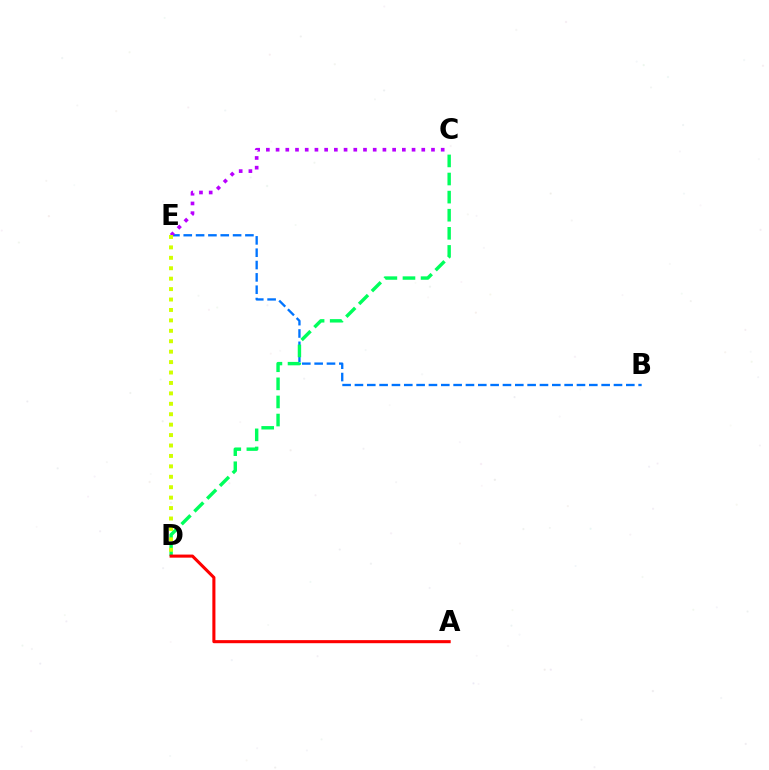{('B', 'E'): [{'color': '#0074ff', 'line_style': 'dashed', 'thickness': 1.68}], ('C', 'D'): [{'color': '#00ff5c', 'line_style': 'dashed', 'thickness': 2.46}], ('C', 'E'): [{'color': '#b900ff', 'line_style': 'dotted', 'thickness': 2.64}], ('D', 'E'): [{'color': '#d1ff00', 'line_style': 'dotted', 'thickness': 2.83}], ('A', 'D'): [{'color': '#ff0000', 'line_style': 'solid', 'thickness': 2.21}]}